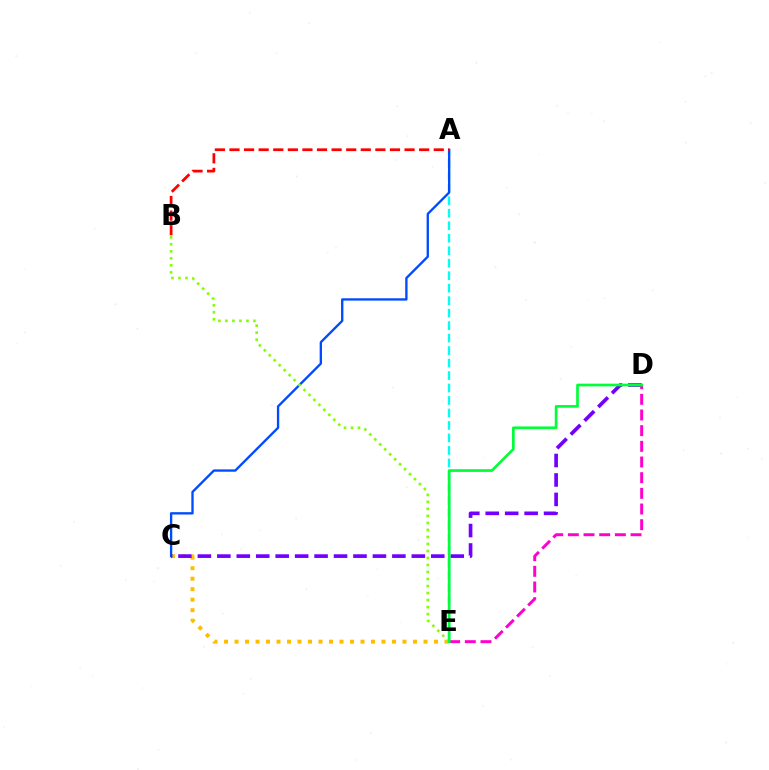{('C', 'E'): [{'color': '#ffbd00', 'line_style': 'dotted', 'thickness': 2.85}], ('A', 'E'): [{'color': '#00fff6', 'line_style': 'dashed', 'thickness': 1.7}], ('A', 'C'): [{'color': '#004bff', 'line_style': 'solid', 'thickness': 1.68}], ('C', 'D'): [{'color': '#7200ff', 'line_style': 'dashed', 'thickness': 2.64}], ('B', 'E'): [{'color': '#84ff00', 'line_style': 'dotted', 'thickness': 1.91}], ('D', 'E'): [{'color': '#ff00cf', 'line_style': 'dashed', 'thickness': 2.13}, {'color': '#00ff39', 'line_style': 'solid', 'thickness': 1.94}], ('A', 'B'): [{'color': '#ff0000', 'line_style': 'dashed', 'thickness': 1.98}]}